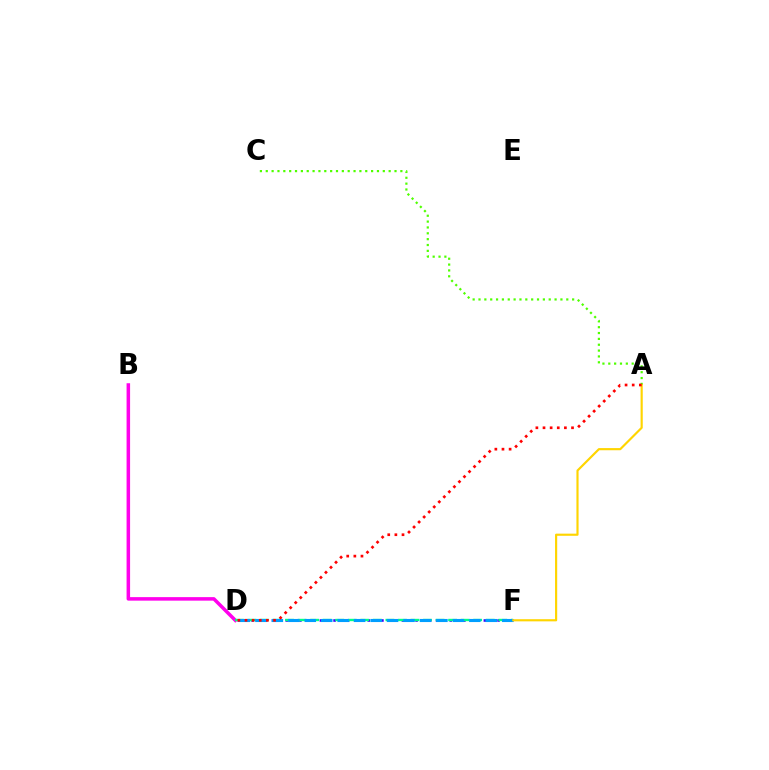{('A', 'C'): [{'color': '#4fff00', 'line_style': 'dotted', 'thickness': 1.59}], ('B', 'D'): [{'color': '#ff00ed', 'line_style': 'solid', 'thickness': 2.53}], ('D', 'F'): [{'color': '#3700ff', 'line_style': 'dotted', 'thickness': 1.86}, {'color': '#00ff86', 'line_style': 'dashed', 'thickness': 1.7}, {'color': '#009eff', 'line_style': 'dashed', 'thickness': 2.24}], ('A', 'F'): [{'color': '#ffd500', 'line_style': 'solid', 'thickness': 1.55}], ('A', 'D'): [{'color': '#ff0000', 'line_style': 'dotted', 'thickness': 1.94}]}